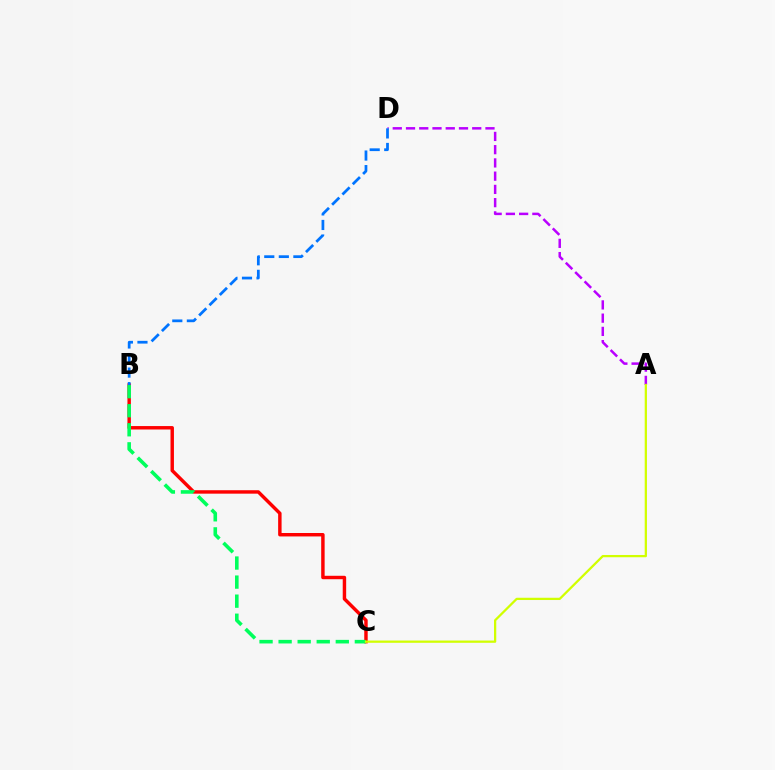{('B', 'C'): [{'color': '#ff0000', 'line_style': 'solid', 'thickness': 2.48}, {'color': '#00ff5c', 'line_style': 'dashed', 'thickness': 2.59}], ('A', 'D'): [{'color': '#b900ff', 'line_style': 'dashed', 'thickness': 1.8}], ('A', 'C'): [{'color': '#d1ff00', 'line_style': 'solid', 'thickness': 1.63}], ('B', 'D'): [{'color': '#0074ff', 'line_style': 'dashed', 'thickness': 1.98}]}